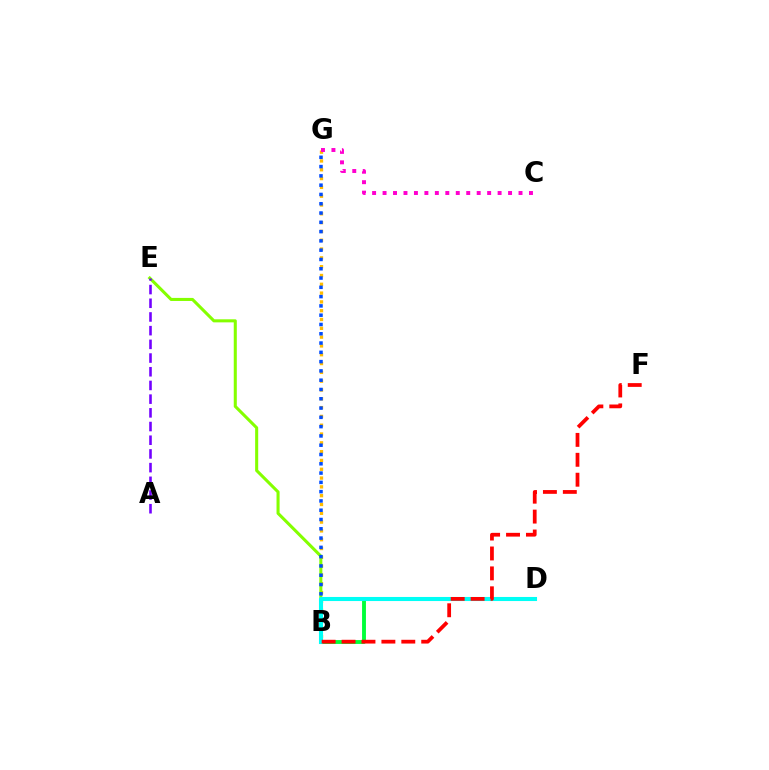{('B', 'D'): [{'color': '#00ff39', 'line_style': 'solid', 'thickness': 2.79}, {'color': '#00fff6', 'line_style': 'solid', 'thickness': 2.94}], ('B', 'G'): [{'color': '#ffbd00', 'line_style': 'dotted', 'thickness': 2.39}, {'color': '#004bff', 'line_style': 'dotted', 'thickness': 2.52}], ('B', 'E'): [{'color': '#84ff00', 'line_style': 'solid', 'thickness': 2.2}], ('C', 'G'): [{'color': '#ff00cf', 'line_style': 'dotted', 'thickness': 2.84}], ('B', 'F'): [{'color': '#ff0000', 'line_style': 'dashed', 'thickness': 2.71}], ('A', 'E'): [{'color': '#7200ff', 'line_style': 'dashed', 'thickness': 1.86}]}